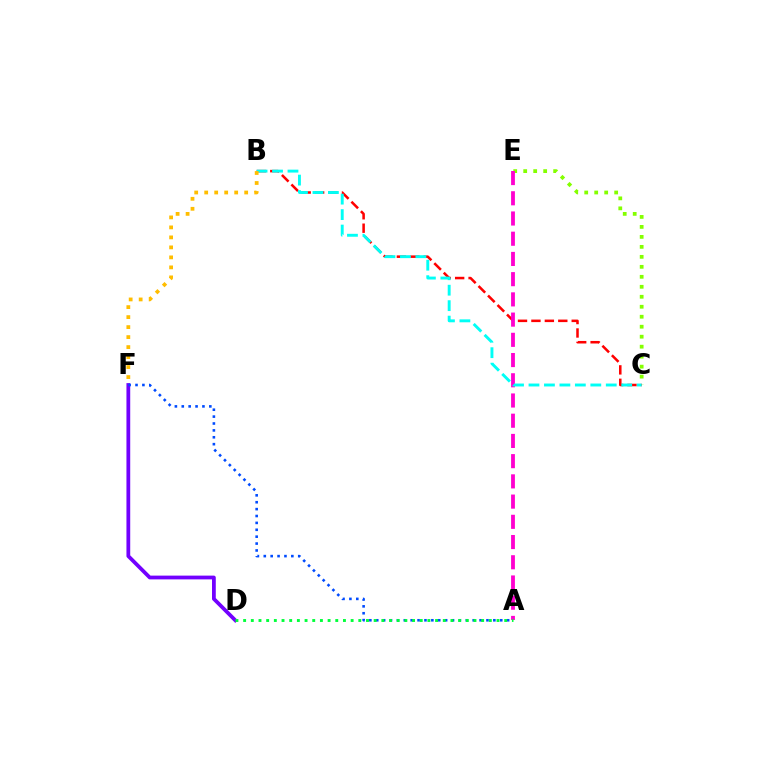{('C', 'E'): [{'color': '#84ff00', 'line_style': 'dotted', 'thickness': 2.71}], ('B', 'C'): [{'color': '#ff0000', 'line_style': 'dashed', 'thickness': 1.82}, {'color': '#00fff6', 'line_style': 'dashed', 'thickness': 2.1}], ('D', 'F'): [{'color': '#7200ff', 'line_style': 'solid', 'thickness': 2.71}], ('A', 'F'): [{'color': '#004bff', 'line_style': 'dotted', 'thickness': 1.87}], ('A', 'E'): [{'color': '#ff00cf', 'line_style': 'dashed', 'thickness': 2.75}], ('B', 'F'): [{'color': '#ffbd00', 'line_style': 'dotted', 'thickness': 2.72}], ('A', 'D'): [{'color': '#00ff39', 'line_style': 'dotted', 'thickness': 2.09}]}